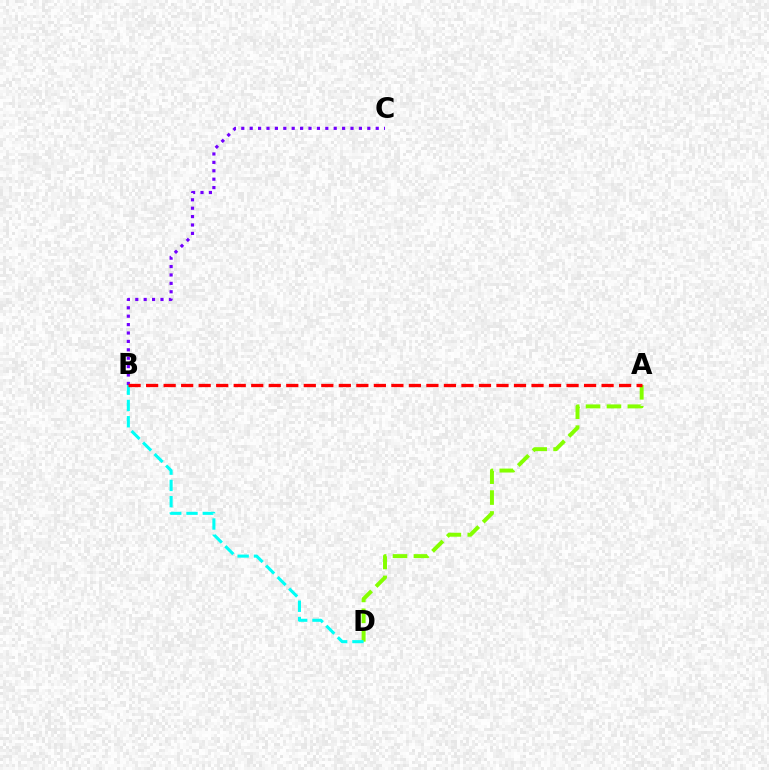{('A', 'D'): [{'color': '#84ff00', 'line_style': 'dashed', 'thickness': 2.84}], ('B', 'C'): [{'color': '#7200ff', 'line_style': 'dotted', 'thickness': 2.28}], ('B', 'D'): [{'color': '#00fff6', 'line_style': 'dashed', 'thickness': 2.21}], ('A', 'B'): [{'color': '#ff0000', 'line_style': 'dashed', 'thickness': 2.38}]}